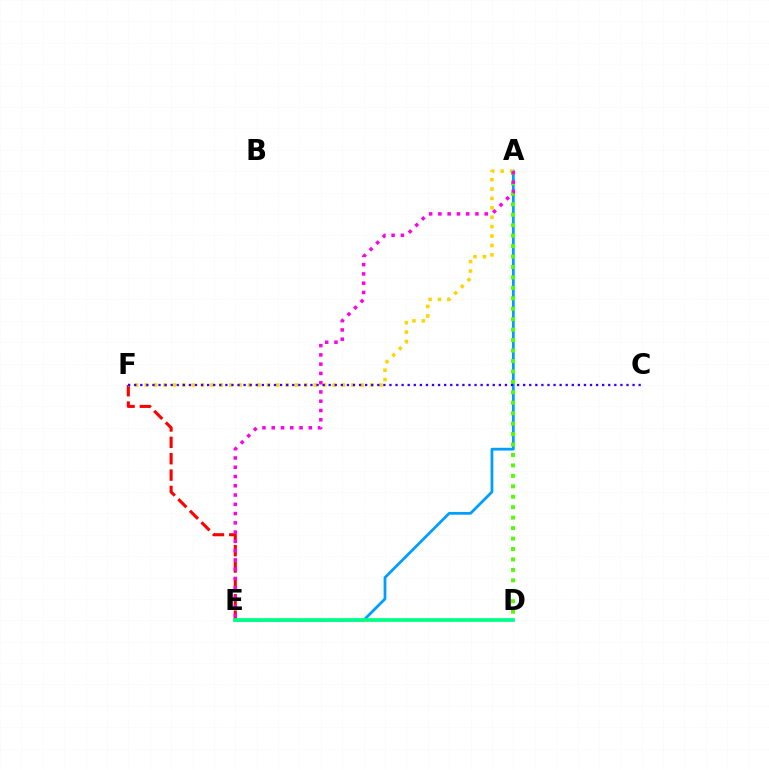{('A', 'E'): [{'color': '#009eff', 'line_style': 'solid', 'thickness': 1.99}, {'color': '#ff00ed', 'line_style': 'dotted', 'thickness': 2.52}], ('E', 'F'): [{'color': '#ff0000', 'line_style': 'dashed', 'thickness': 2.22}], ('D', 'E'): [{'color': '#00ff86', 'line_style': 'solid', 'thickness': 2.67}], ('A', 'F'): [{'color': '#ffd500', 'line_style': 'dotted', 'thickness': 2.55}], ('A', 'D'): [{'color': '#4fff00', 'line_style': 'dotted', 'thickness': 2.84}], ('C', 'F'): [{'color': '#3700ff', 'line_style': 'dotted', 'thickness': 1.65}]}